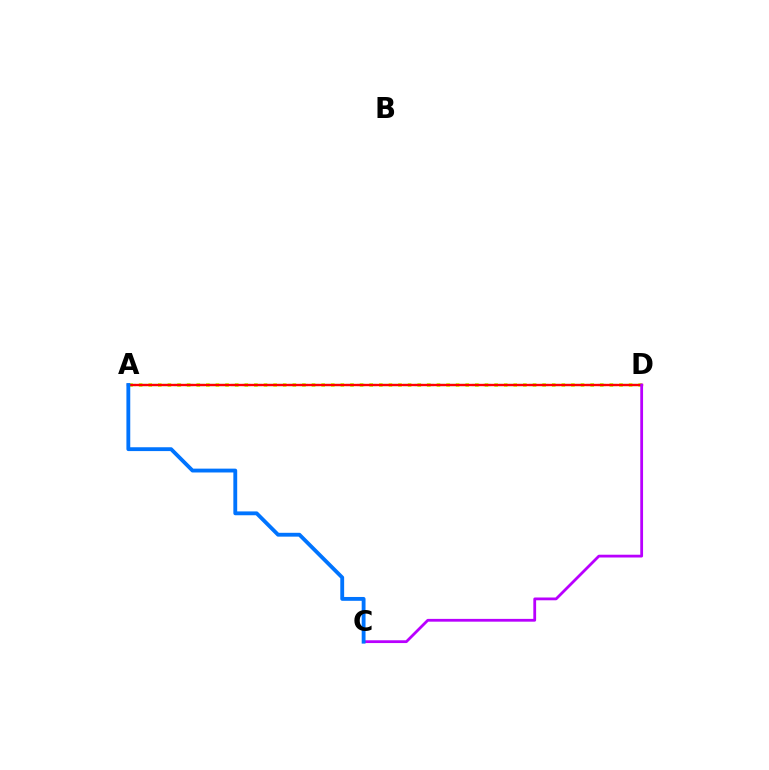{('A', 'D'): [{'color': '#d1ff00', 'line_style': 'dotted', 'thickness': 2.61}, {'color': '#00ff5c', 'line_style': 'dashed', 'thickness': 1.56}, {'color': '#ff0000', 'line_style': 'solid', 'thickness': 1.7}], ('C', 'D'): [{'color': '#b900ff', 'line_style': 'solid', 'thickness': 2.01}], ('A', 'C'): [{'color': '#0074ff', 'line_style': 'solid', 'thickness': 2.77}]}